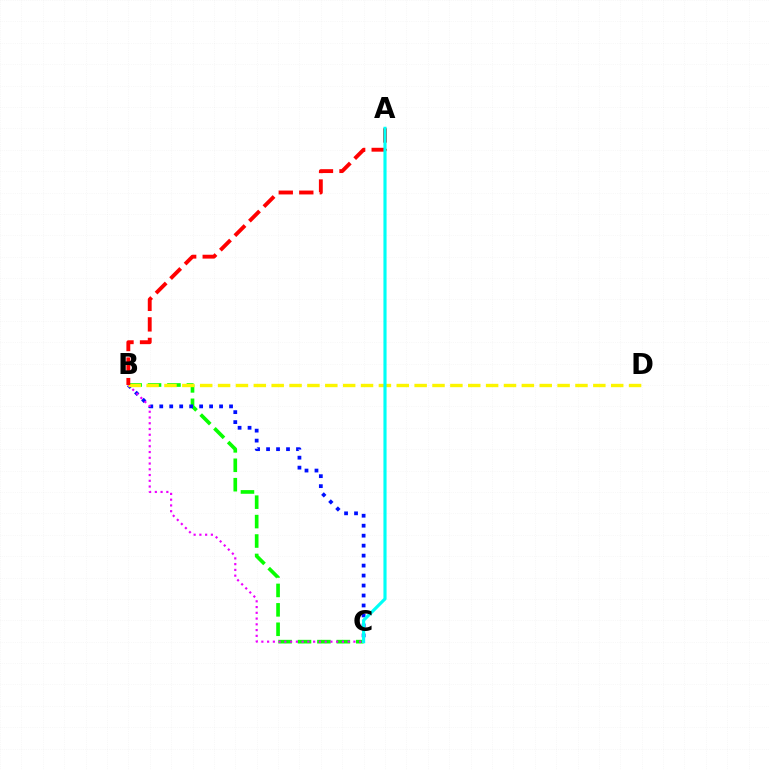{('B', 'C'): [{'color': '#08ff00', 'line_style': 'dashed', 'thickness': 2.64}, {'color': '#0010ff', 'line_style': 'dotted', 'thickness': 2.71}, {'color': '#ee00ff', 'line_style': 'dotted', 'thickness': 1.56}], ('B', 'D'): [{'color': '#fcf500', 'line_style': 'dashed', 'thickness': 2.43}], ('A', 'B'): [{'color': '#ff0000', 'line_style': 'dashed', 'thickness': 2.79}], ('A', 'C'): [{'color': '#00fff6', 'line_style': 'solid', 'thickness': 2.26}]}